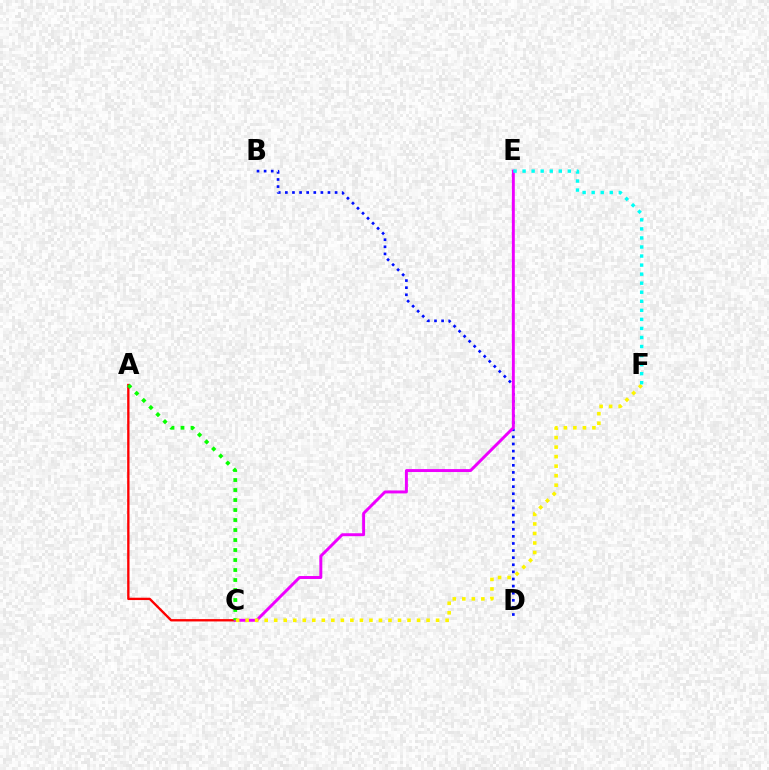{('A', 'C'): [{'color': '#ff0000', 'line_style': 'solid', 'thickness': 1.69}, {'color': '#08ff00', 'line_style': 'dotted', 'thickness': 2.72}], ('B', 'D'): [{'color': '#0010ff', 'line_style': 'dotted', 'thickness': 1.93}], ('C', 'E'): [{'color': '#ee00ff', 'line_style': 'solid', 'thickness': 2.12}], ('C', 'F'): [{'color': '#fcf500', 'line_style': 'dotted', 'thickness': 2.59}], ('E', 'F'): [{'color': '#00fff6', 'line_style': 'dotted', 'thickness': 2.46}]}